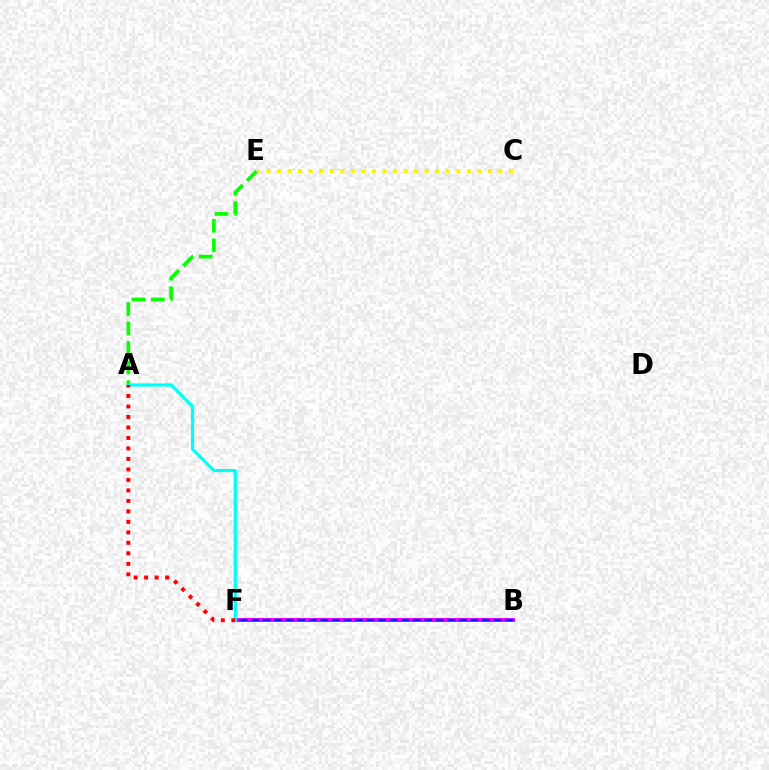{('B', 'F'): [{'color': '#ee00ff', 'line_style': 'solid', 'thickness': 2.86}, {'color': '#0010ff', 'line_style': 'dashed', 'thickness': 1.57}], ('A', 'E'): [{'color': '#08ff00', 'line_style': 'dashed', 'thickness': 2.65}], ('A', 'F'): [{'color': '#00fff6', 'line_style': 'solid', 'thickness': 2.3}, {'color': '#ff0000', 'line_style': 'dotted', 'thickness': 2.85}], ('C', 'E'): [{'color': '#fcf500', 'line_style': 'dotted', 'thickness': 2.87}]}